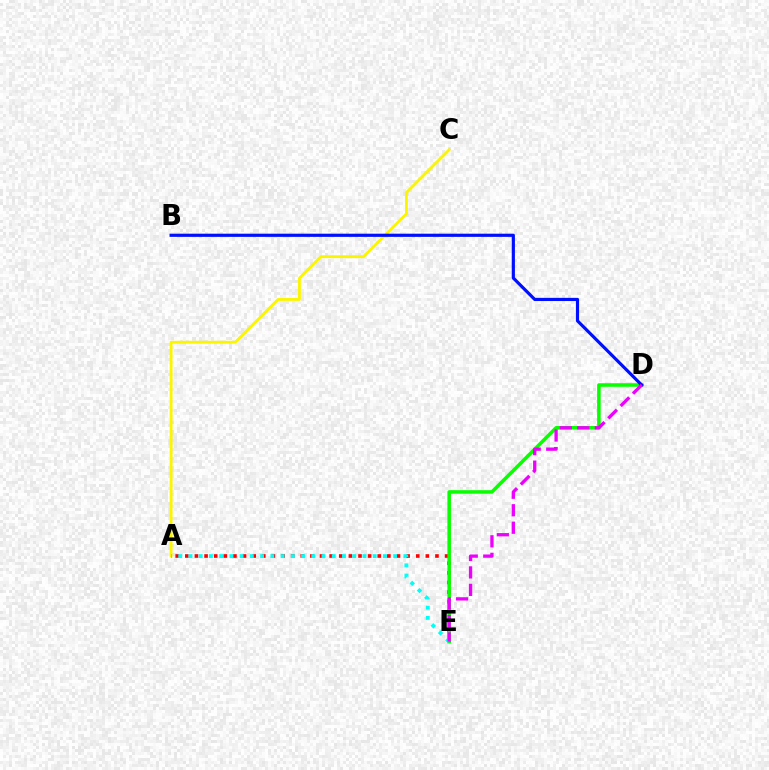{('A', 'E'): [{'color': '#ff0000', 'line_style': 'dotted', 'thickness': 2.61}, {'color': '#00fff6', 'line_style': 'dotted', 'thickness': 2.78}], ('A', 'C'): [{'color': '#fcf500', 'line_style': 'solid', 'thickness': 2.05}], ('D', 'E'): [{'color': '#08ff00', 'line_style': 'solid', 'thickness': 2.55}, {'color': '#ee00ff', 'line_style': 'dashed', 'thickness': 2.38}], ('B', 'D'): [{'color': '#0010ff', 'line_style': 'solid', 'thickness': 2.29}]}